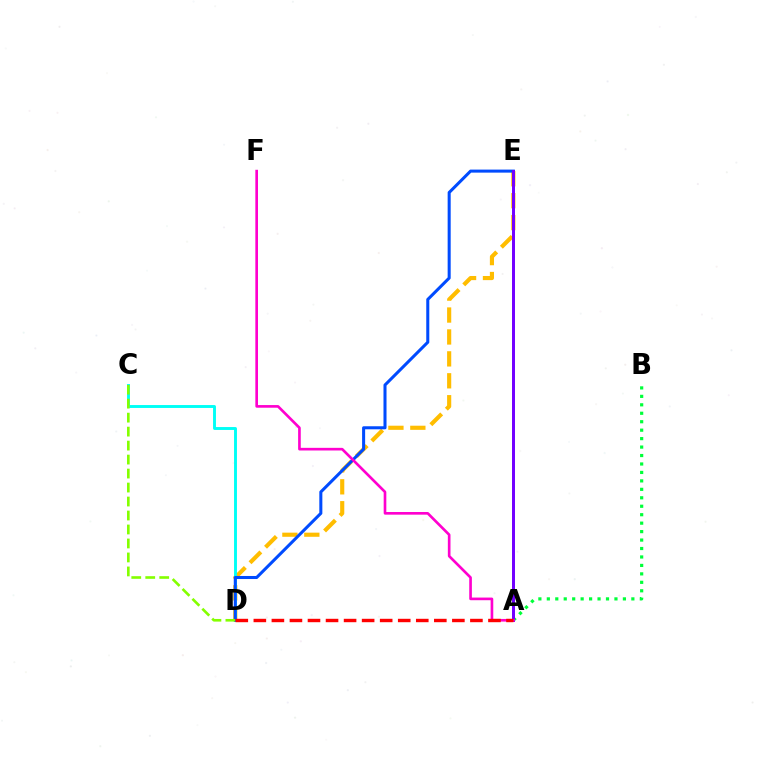{('D', 'E'): [{'color': '#ffbd00', 'line_style': 'dashed', 'thickness': 2.98}, {'color': '#004bff', 'line_style': 'solid', 'thickness': 2.19}], ('C', 'D'): [{'color': '#00fff6', 'line_style': 'solid', 'thickness': 2.09}, {'color': '#84ff00', 'line_style': 'dashed', 'thickness': 1.9}], ('A', 'B'): [{'color': '#00ff39', 'line_style': 'dotted', 'thickness': 2.3}], ('A', 'E'): [{'color': '#7200ff', 'line_style': 'solid', 'thickness': 2.14}], ('A', 'F'): [{'color': '#ff00cf', 'line_style': 'solid', 'thickness': 1.91}], ('A', 'D'): [{'color': '#ff0000', 'line_style': 'dashed', 'thickness': 2.45}]}